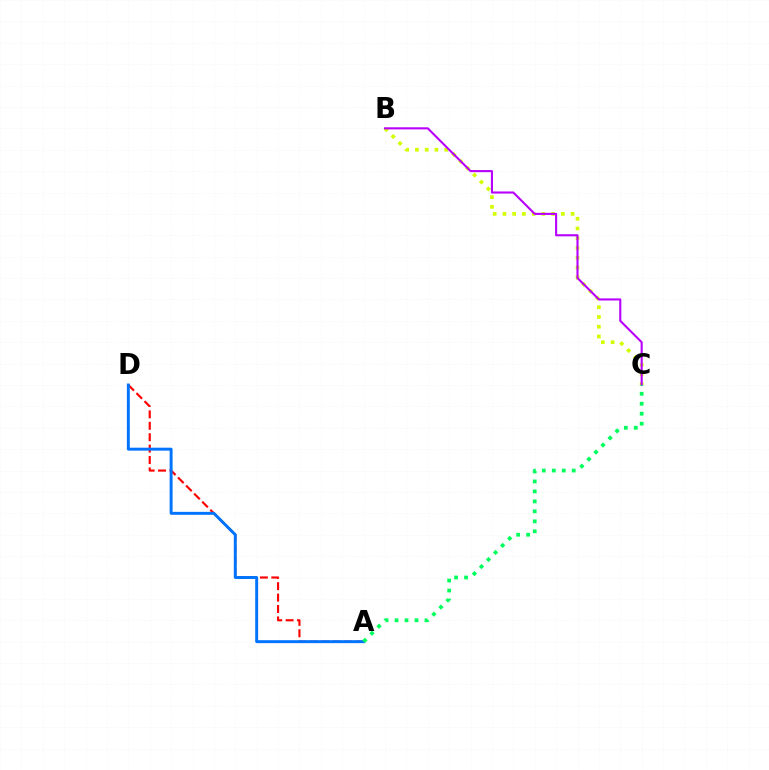{('A', 'D'): [{'color': '#ff0000', 'line_style': 'dashed', 'thickness': 1.55}, {'color': '#0074ff', 'line_style': 'solid', 'thickness': 2.12}], ('B', 'C'): [{'color': '#d1ff00', 'line_style': 'dotted', 'thickness': 2.65}, {'color': '#b900ff', 'line_style': 'solid', 'thickness': 1.51}], ('A', 'C'): [{'color': '#00ff5c', 'line_style': 'dotted', 'thickness': 2.71}]}